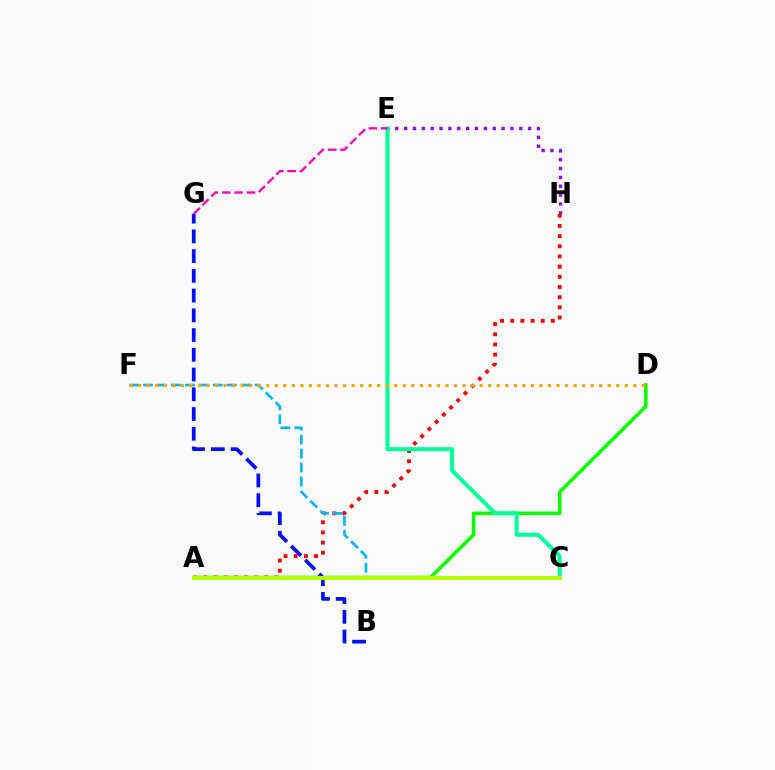{('A', 'D'): [{'color': '#08ff00', 'line_style': 'solid', 'thickness': 2.55}], ('E', 'H'): [{'color': '#9b00ff', 'line_style': 'dotted', 'thickness': 2.41}], ('A', 'H'): [{'color': '#ff0000', 'line_style': 'dotted', 'thickness': 2.76}], ('C', 'F'): [{'color': '#00b5ff', 'line_style': 'dashed', 'thickness': 1.9}], ('B', 'G'): [{'color': '#0010ff', 'line_style': 'dashed', 'thickness': 2.68}], ('C', 'E'): [{'color': '#00ff9d', 'line_style': 'solid', 'thickness': 2.88}], ('A', 'C'): [{'color': '#b3ff00', 'line_style': 'solid', 'thickness': 2.95}], ('E', 'G'): [{'color': '#ff00bd', 'line_style': 'dashed', 'thickness': 1.68}], ('D', 'F'): [{'color': '#ffa500', 'line_style': 'dotted', 'thickness': 2.32}]}